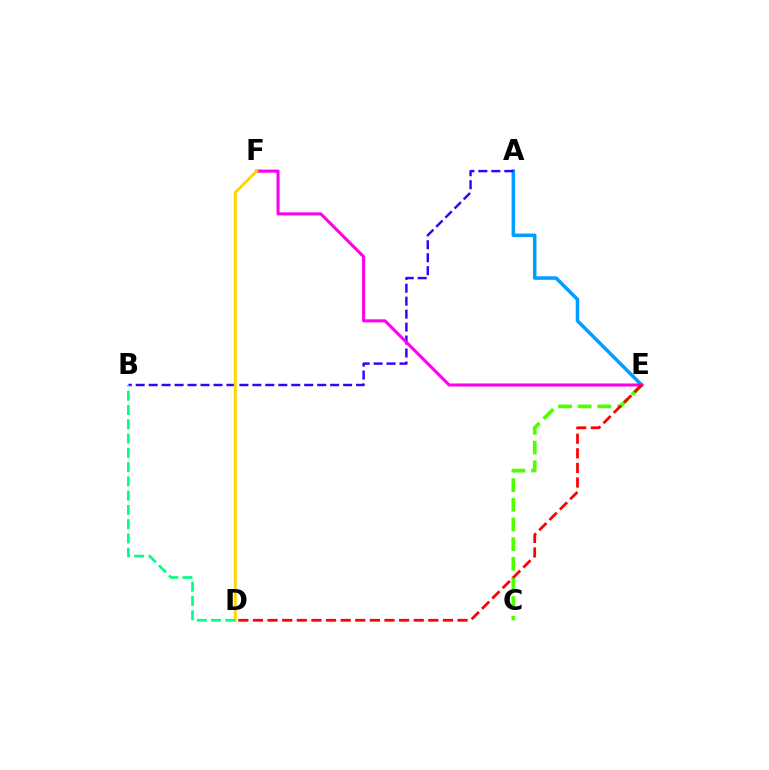{('A', 'E'): [{'color': '#009eff', 'line_style': 'solid', 'thickness': 2.53}], ('A', 'B'): [{'color': '#3700ff', 'line_style': 'dashed', 'thickness': 1.76}], ('C', 'E'): [{'color': '#4fff00', 'line_style': 'dashed', 'thickness': 2.67}], ('E', 'F'): [{'color': '#ff00ed', 'line_style': 'solid', 'thickness': 2.2}], ('D', 'F'): [{'color': '#ffd500', 'line_style': 'solid', 'thickness': 2.12}], ('B', 'D'): [{'color': '#00ff86', 'line_style': 'dashed', 'thickness': 1.94}], ('D', 'E'): [{'color': '#ff0000', 'line_style': 'dashed', 'thickness': 1.99}]}